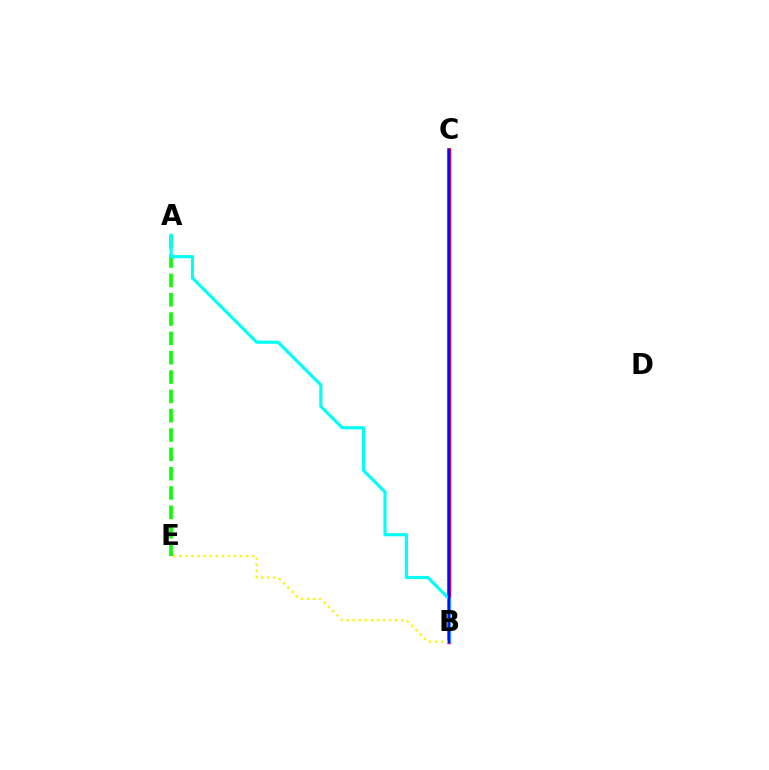{('B', 'C'): [{'color': '#ee00ff', 'line_style': 'solid', 'thickness': 2.46}, {'color': '#ff0000', 'line_style': 'solid', 'thickness': 2.64}, {'color': '#0010ff', 'line_style': 'solid', 'thickness': 1.71}], ('A', 'E'): [{'color': '#08ff00', 'line_style': 'dashed', 'thickness': 2.63}], ('B', 'E'): [{'color': '#fcf500', 'line_style': 'dotted', 'thickness': 1.65}], ('A', 'B'): [{'color': '#00fff6', 'line_style': 'solid', 'thickness': 2.27}]}